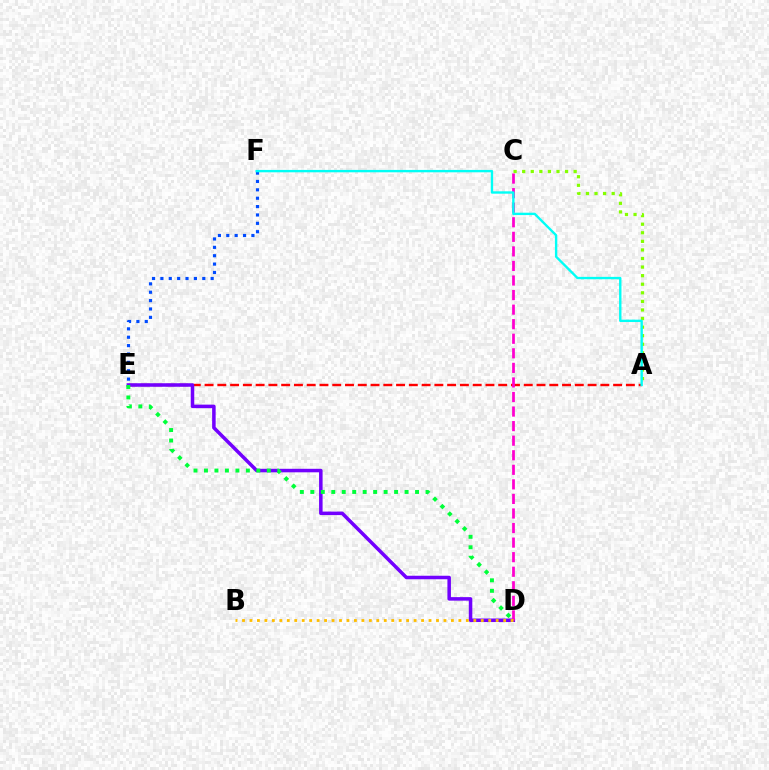{('A', 'E'): [{'color': '#ff0000', 'line_style': 'dashed', 'thickness': 1.73}], ('D', 'E'): [{'color': '#7200ff', 'line_style': 'solid', 'thickness': 2.53}, {'color': '#00ff39', 'line_style': 'dotted', 'thickness': 2.85}], ('A', 'C'): [{'color': '#84ff00', 'line_style': 'dotted', 'thickness': 2.33}], ('C', 'D'): [{'color': '#ff00cf', 'line_style': 'dashed', 'thickness': 1.98}], ('E', 'F'): [{'color': '#004bff', 'line_style': 'dotted', 'thickness': 2.28}], ('A', 'F'): [{'color': '#00fff6', 'line_style': 'solid', 'thickness': 1.71}], ('B', 'D'): [{'color': '#ffbd00', 'line_style': 'dotted', 'thickness': 2.03}]}